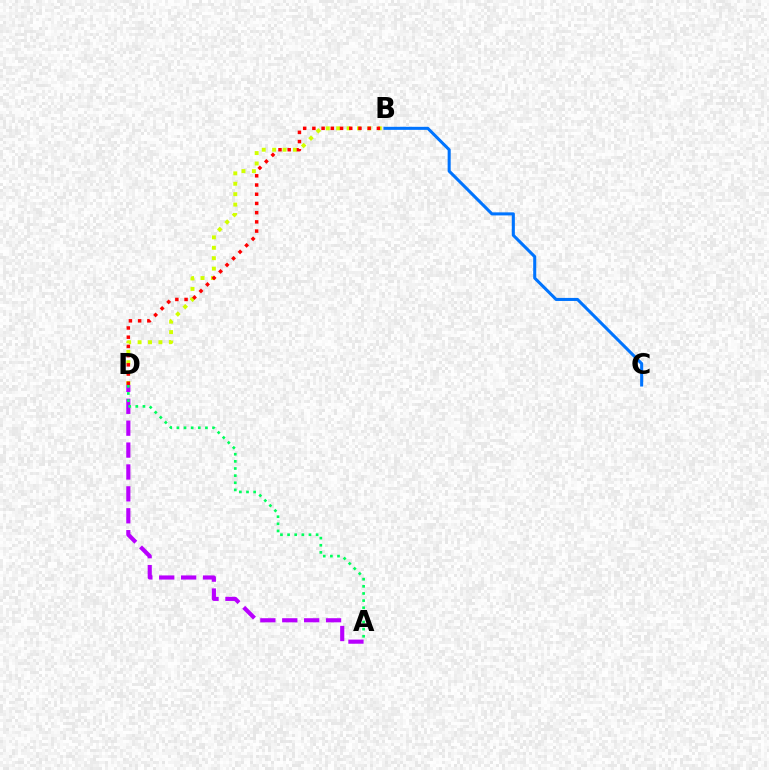{('B', 'D'): [{'color': '#d1ff00', 'line_style': 'dotted', 'thickness': 2.83}, {'color': '#ff0000', 'line_style': 'dotted', 'thickness': 2.5}], ('A', 'D'): [{'color': '#b900ff', 'line_style': 'dashed', 'thickness': 2.97}, {'color': '#00ff5c', 'line_style': 'dotted', 'thickness': 1.94}], ('B', 'C'): [{'color': '#0074ff', 'line_style': 'solid', 'thickness': 2.2}]}